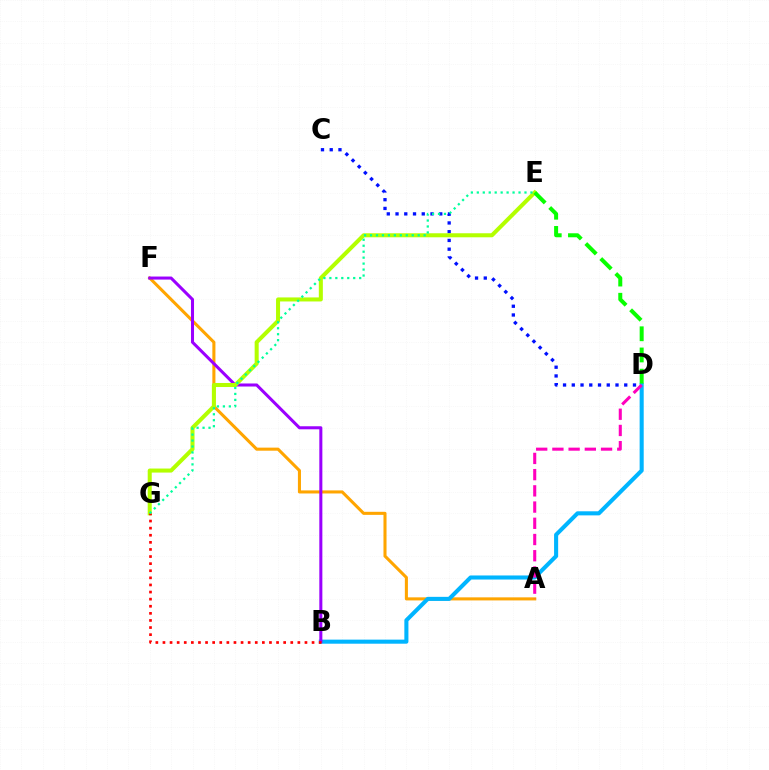{('A', 'F'): [{'color': '#ffa500', 'line_style': 'solid', 'thickness': 2.21}], ('C', 'D'): [{'color': '#0010ff', 'line_style': 'dotted', 'thickness': 2.38}], ('B', 'D'): [{'color': '#00b5ff', 'line_style': 'solid', 'thickness': 2.93}], ('B', 'F'): [{'color': '#9b00ff', 'line_style': 'solid', 'thickness': 2.19}], ('A', 'D'): [{'color': '#ff00bd', 'line_style': 'dashed', 'thickness': 2.2}], ('E', 'G'): [{'color': '#b3ff00', 'line_style': 'solid', 'thickness': 2.91}, {'color': '#00ff9d', 'line_style': 'dotted', 'thickness': 1.62}], ('B', 'G'): [{'color': '#ff0000', 'line_style': 'dotted', 'thickness': 1.93}], ('D', 'E'): [{'color': '#08ff00', 'line_style': 'dashed', 'thickness': 2.88}]}